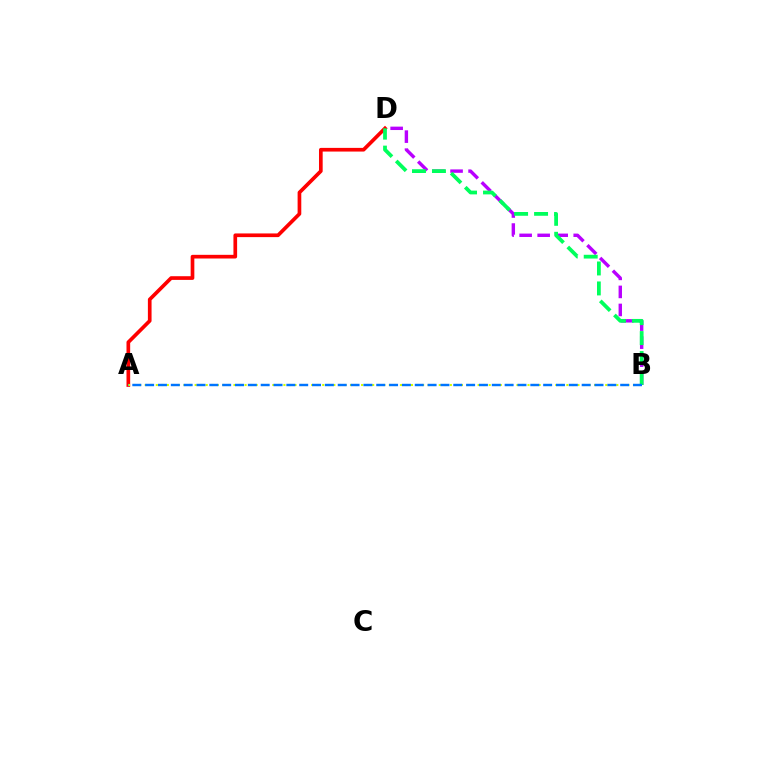{('B', 'D'): [{'color': '#b900ff', 'line_style': 'dashed', 'thickness': 2.45}, {'color': '#00ff5c', 'line_style': 'dashed', 'thickness': 2.71}], ('A', 'D'): [{'color': '#ff0000', 'line_style': 'solid', 'thickness': 2.65}], ('A', 'B'): [{'color': '#d1ff00', 'line_style': 'dotted', 'thickness': 1.51}, {'color': '#0074ff', 'line_style': 'dashed', 'thickness': 1.74}]}